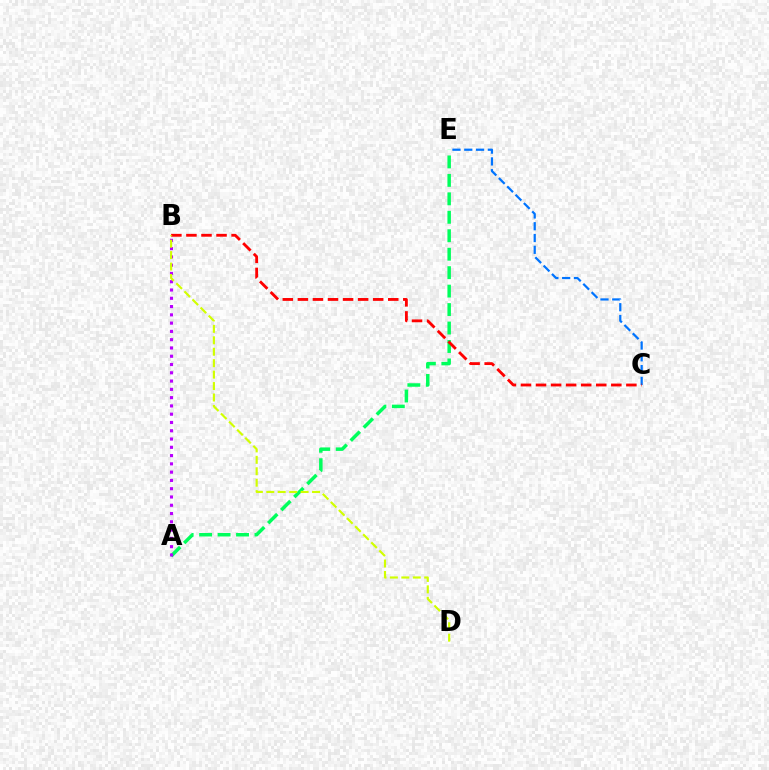{('A', 'E'): [{'color': '#00ff5c', 'line_style': 'dashed', 'thickness': 2.51}], ('A', 'B'): [{'color': '#b900ff', 'line_style': 'dotted', 'thickness': 2.25}], ('C', 'E'): [{'color': '#0074ff', 'line_style': 'dashed', 'thickness': 1.6}], ('B', 'C'): [{'color': '#ff0000', 'line_style': 'dashed', 'thickness': 2.05}], ('B', 'D'): [{'color': '#d1ff00', 'line_style': 'dashed', 'thickness': 1.55}]}